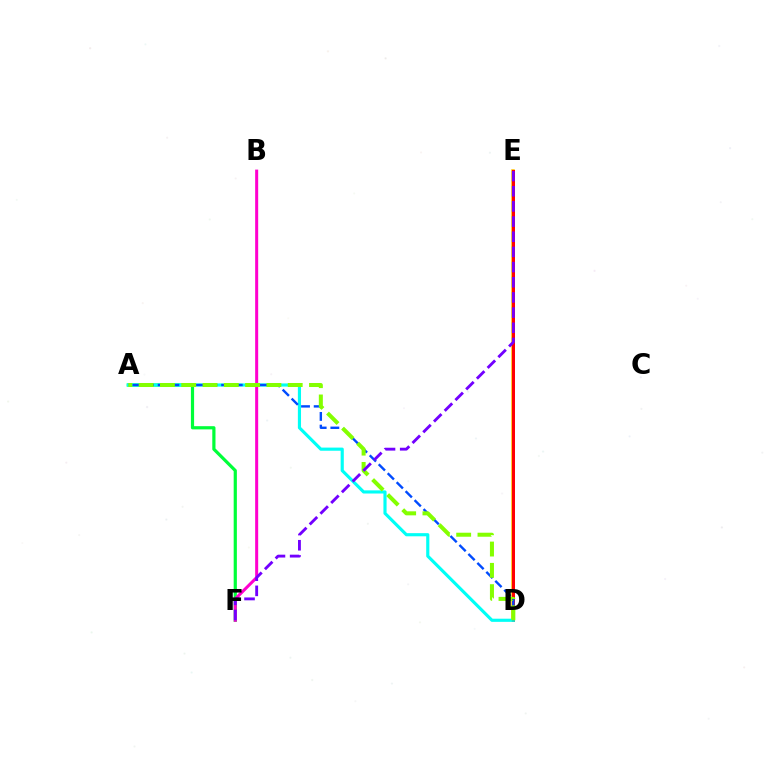{('D', 'E'): [{'color': '#ffbd00', 'line_style': 'solid', 'thickness': 2.53}, {'color': '#ff0000', 'line_style': 'solid', 'thickness': 2.15}], ('A', 'F'): [{'color': '#00ff39', 'line_style': 'solid', 'thickness': 2.3}], ('A', 'D'): [{'color': '#00fff6', 'line_style': 'solid', 'thickness': 2.27}, {'color': '#004bff', 'line_style': 'dashed', 'thickness': 1.72}, {'color': '#84ff00', 'line_style': 'dashed', 'thickness': 2.89}], ('B', 'F'): [{'color': '#ff00cf', 'line_style': 'solid', 'thickness': 2.18}], ('E', 'F'): [{'color': '#7200ff', 'line_style': 'dashed', 'thickness': 2.06}]}